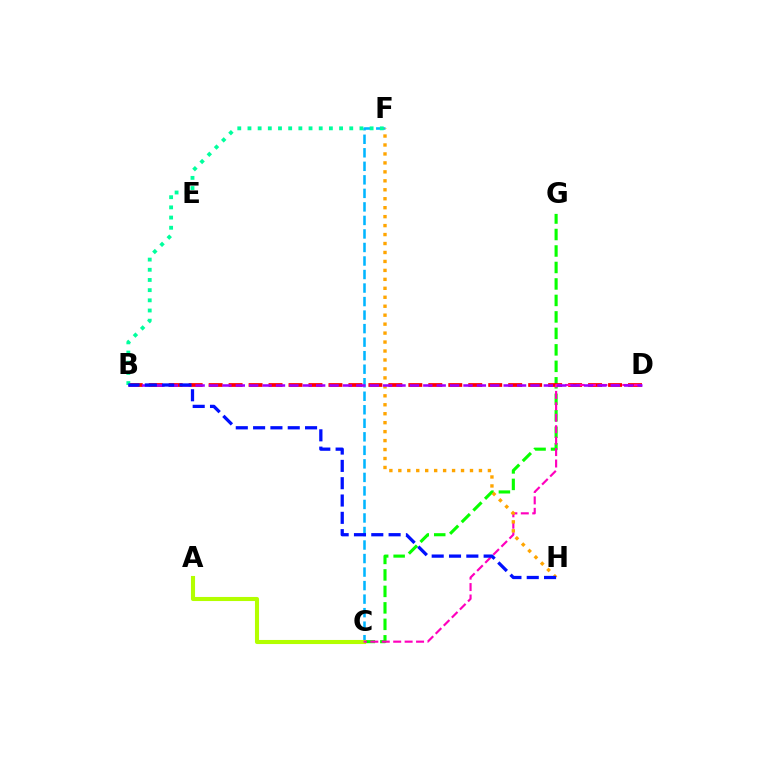{('C', 'G'): [{'color': '#08ff00', 'line_style': 'dashed', 'thickness': 2.24}], ('C', 'F'): [{'color': '#00b5ff', 'line_style': 'dashed', 'thickness': 1.84}], ('B', 'D'): [{'color': '#ff0000', 'line_style': 'dashed', 'thickness': 2.71}, {'color': '#9b00ff', 'line_style': 'dashed', 'thickness': 1.82}], ('A', 'C'): [{'color': '#b3ff00', 'line_style': 'solid', 'thickness': 2.94}], ('C', 'D'): [{'color': '#ff00bd', 'line_style': 'dashed', 'thickness': 1.55}], ('F', 'H'): [{'color': '#ffa500', 'line_style': 'dotted', 'thickness': 2.43}], ('B', 'F'): [{'color': '#00ff9d', 'line_style': 'dotted', 'thickness': 2.77}], ('B', 'H'): [{'color': '#0010ff', 'line_style': 'dashed', 'thickness': 2.35}]}